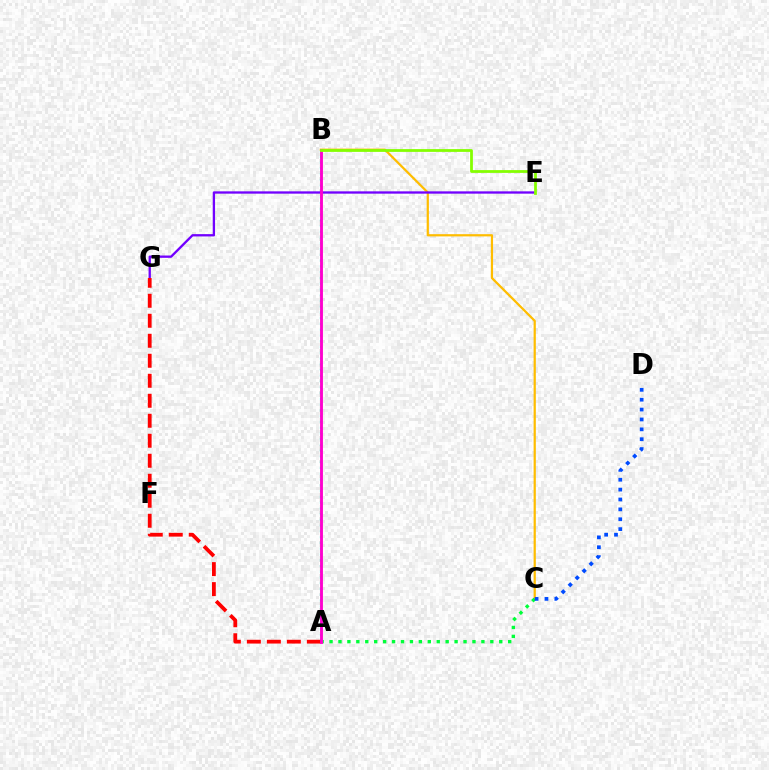{('A', 'B'): [{'color': '#00fff6', 'line_style': 'dotted', 'thickness': 1.57}, {'color': '#ff00cf', 'line_style': 'solid', 'thickness': 2.06}], ('B', 'C'): [{'color': '#ffbd00', 'line_style': 'solid', 'thickness': 1.6}], ('A', 'C'): [{'color': '#00ff39', 'line_style': 'dotted', 'thickness': 2.43}], ('E', 'G'): [{'color': '#7200ff', 'line_style': 'solid', 'thickness': 1.67}], ('A', 'G'): [{'color': '#ff0000', 'line_style': 'dashed', 'thickness': 2.72}], ('B', 'E'): [{'color': '#84ff00', 'line_style': 'solid', 'thickness': 2.0}], ('C', 'D'): [{'color': '#004bff', 'line_style': 'dotted', 'thickness': 2.68}]}